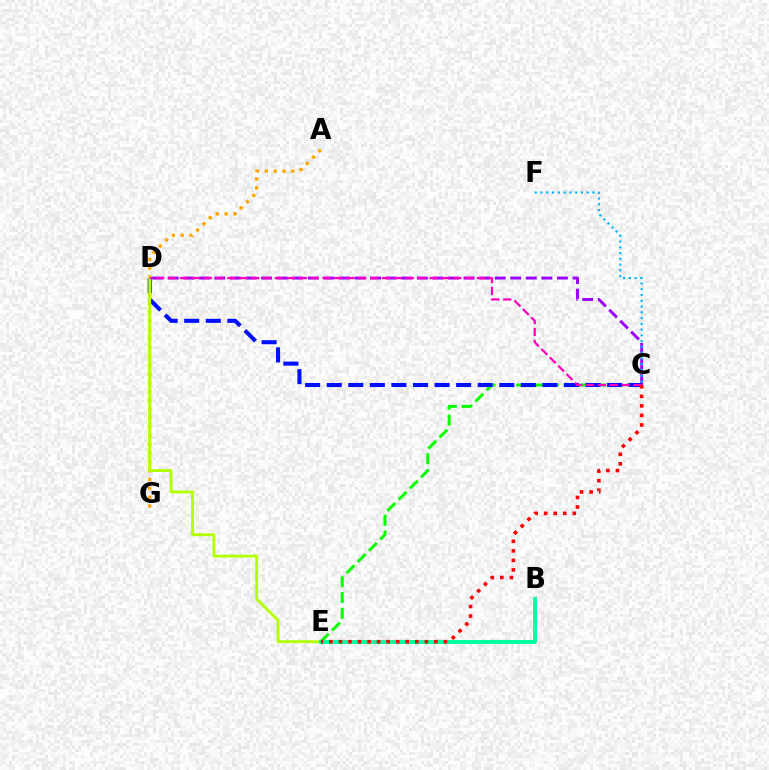{('C', 'D'): [{'color': '#9b00ff', 'line_style': 'dashed', 'thickness': 2.12}, {'color': '#0010ff', 'line_style': 'dashed', 'thickness': 2.93}, {'color': '#ff00bd', 'line_style': 'dashed', 'thickness': 1.61}], ('C', 'F'): [{'color': '#00b5ff', 'line_style': 'dotted', 'thickness': 1.57}], ('A', 'G'): [{'color': '#ffa500', 'line_style': 'dotted', 'thickness': 2.39}], ('C', 'E'): [{'color': '#08ff00', 'line_style': 'dashed', 'thickness': 2.15}, {'color': '#ff0000', 'line_style': 'dotted', 'thickness': 2.59}], ('D', 'E'): [{'color': '#b3ff00', 'line_style': 'solid', 'thickness': 2.05}], ('B', 'E'): [{'color': '#00ff9d', 'line_style': 'solid', 'thickness': 2.81}]}